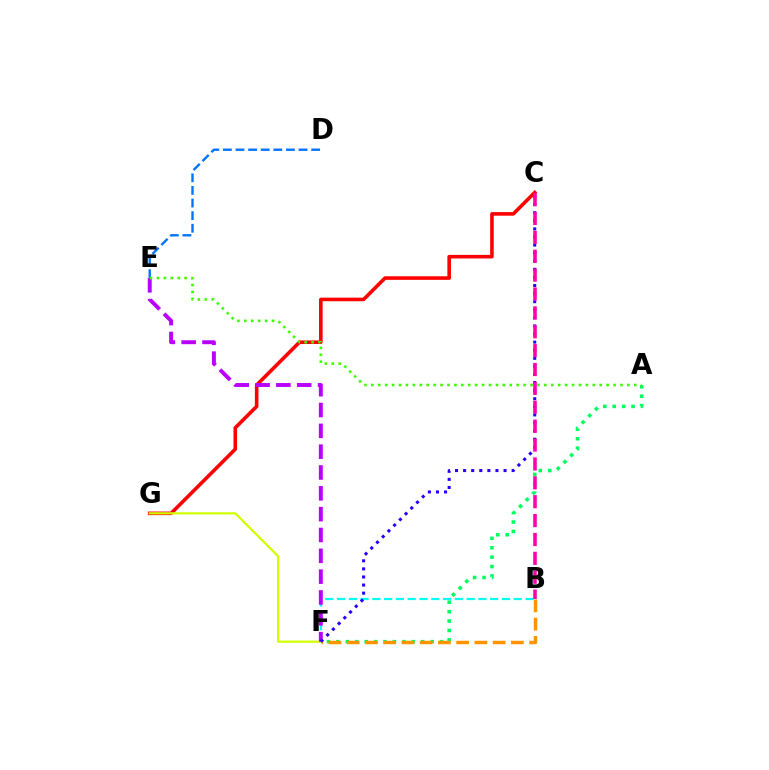{('A', 'F'): [{'color': '#00ff5c', 'line_style': 'dotted', 'thickness': 2.56}], ('C', 'G'): [{'color': '#ff0000', 'line_style': 'solid', 'thickness': 2.58}], ('F', 'G'): [{'color': '#d1ff00', 'line_style': 'solid', 'thickness': 1.59}], ('B', 'F'): [{'color': '#00fff6', 'line_style': 'dashed', 'thickness': 1.6}, {'color': '#ff9400', 'line_style': 'dashed', 'thickness': 2.48}], ('D', 'E'): [{'color': '#0074ff', 'line_style': 'dashed', 'thickness': 1.71}], ('E', 'F'): [{'color': '#b900ff', 'line_style': 'dashed', 'thickness': 2.83}], ('A', 'E'): [{'color': '#3dff00', 'line_style': 'dotted', 'thickness': 1.88}], ('C', 'F'): [{'color': '#2500ff', 'line_style': 'dotted', 'thickness': 2.2}], ('B', 'C'): [{'color': '#ff00ac', 'line_style': 'dashed', 'thickness': 2.57}]}